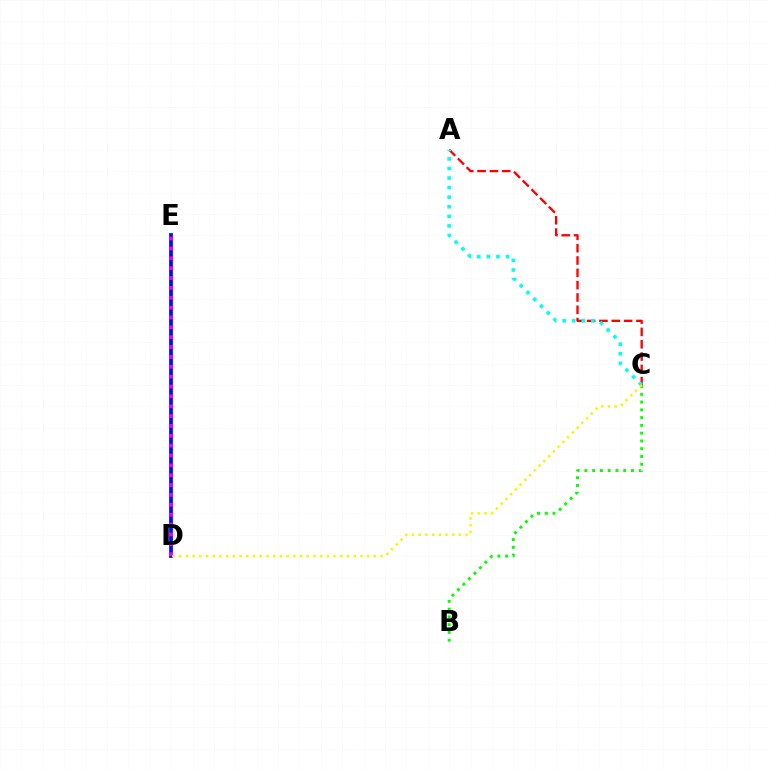{('D', 'E'): [{'color': '#0010ff', 'line_style': 'solid', 'thickness': 2.71}, {'color': '#ee00ff', 'line_style': 'dotted', 'thickness': 2.68}], ('A', 'C'): [{'color': '#ff0000', 'line_style': 'dashed', 'thickness': 1.67}, {'color': '#00fff6', 'line_style': 'dotted', 'thickness': 2.6}], ('B', 'C'): [{'color': '#08ff00', 'line_style': 'dotted', 'thickness': 2.11}], ('C', 'D'): [{'color': '#fcf500', 'line_style': 'dotted', 'thickness': 1.82}]}